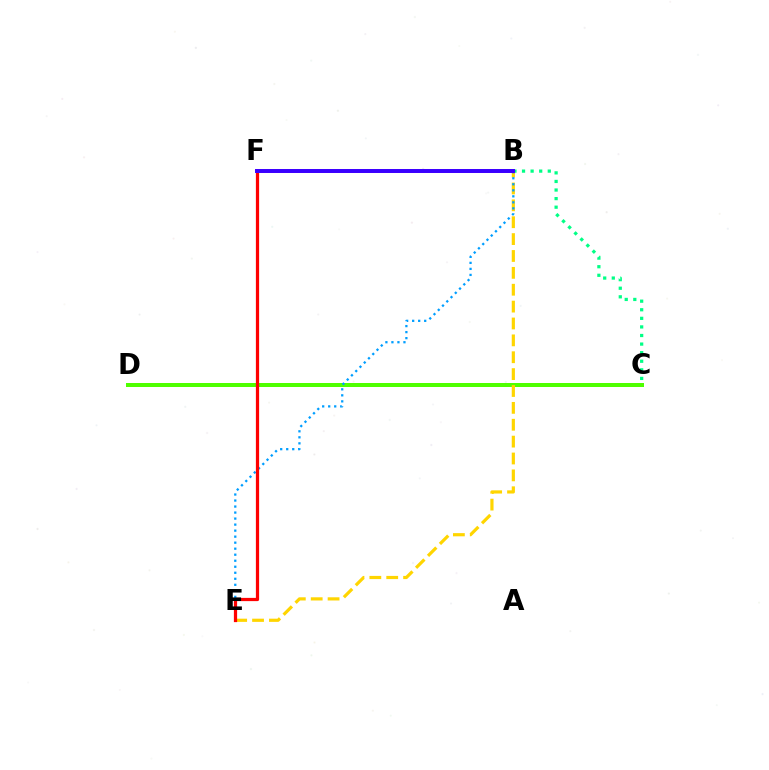{('C', 'D'): [{'color': '#4fff00', 'line_style': 'solid', 'thickness': 2.88}], ('B', 'E'): [{'color': '#ffd500', 'line_style': 'dashed', 'thickness': 2.29}, {'color': '#009eff', 'line_style': 'dotted', 'thickness': 1.64}], ('B', 'C'): [{'color': '#00ff86', 'line_style': 'dotted', 'thickness': 2.33}], ('E', 'F'): [{'color': '#ff0000', 'line_style': 'solid', 'thickness': 2.33}], ('B', 'F'): [{'color': '#ff00ed', 'line_style': 'solid', 'thickness': 2.63}, {'color': '#3700ff', 'line_style': 'solid', 'thickness': 2.83}]}